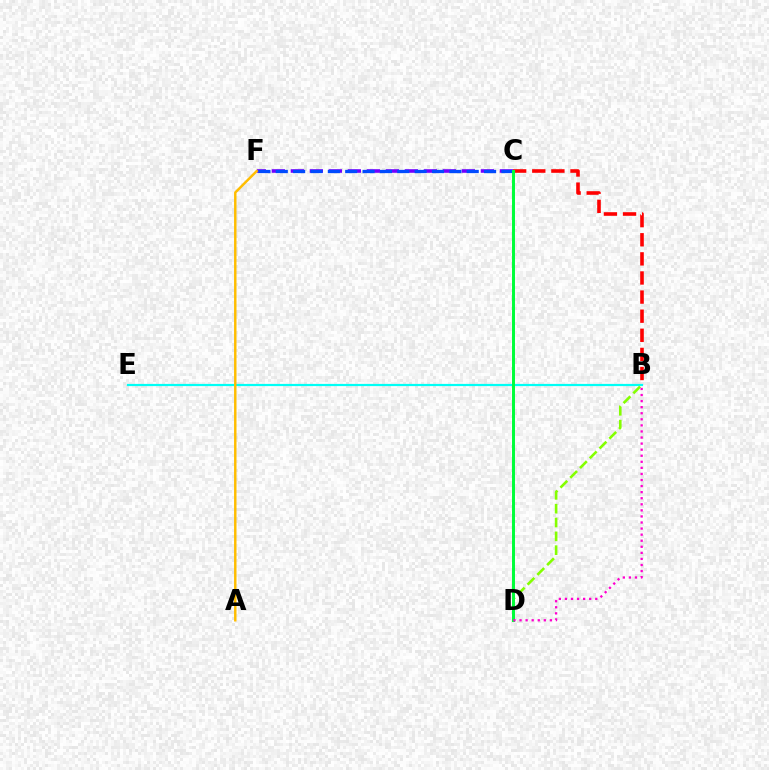{('B', 'C'): [{'color': '#ff0000', 'line_style': 'dashed', 'thickness': 2.6}], ('C', 'F'): [{'color': '#7200ff', 'line_style': 'dashed', 'thickness': 2.58}, {'color': '#004bff', 'line_style': 'dashed', 'thickness': 2.36}], ('B', 'E'): [{'color': '#00fff6', 'line_style': 'solid', 'thickness': 1.59}], ('A', 'F'): [{'color': '#ffbd00', 'line_style': 'solid', 'thickness': 1.76}], ('B', 'D'): [{'color': '#84ff00', 'line_style': 'dashed', 'thickness': 1.88}, {'color': '#ff00cf', 'line_style': 'dotted', 'thickness': 1.65}], ('C', 'D'): [{'color': '#00ff39', 'line_style': 'solid', 'thickness': 2.14}]}